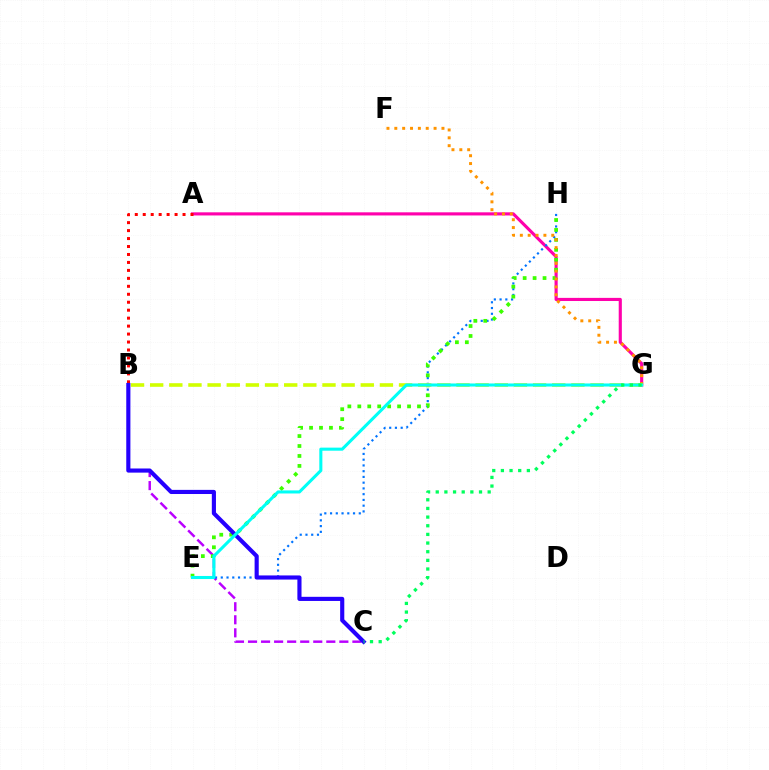{('B', 'C'): [{'color': '#b900ff', 'line_style': 'dashed', 'thickness': 1.77}, {'color': '#2500ff', 'line_style': 'solid', 'thickness': 2.98}], ('A', 'G'): [{'color': '#ff00ac', 'line_style': 'solid', 'thickness': 2.25}], ('E', 'H'): [{'color': '#0074ff', 'line_style': 'dotted', 'thickness': 1.56}, {'color': '#3dff00', 'line_style': 'dotted', 'thickness': 2.7}], ('F', 'G'): [{'color': '#ff9400', 'line_style': 'dotted', 'thickness': 2.13}], ('B', 'G'): [{'color': '#d1ff00', 'line_style': 'dashed', 'thickness': 2.6}], ('A', 'B'): [{'color': '#ff0000', 'line_style': 'dotted', 'thickness': 2.16}], ('E', 'G'): [{'color': '#00fff6', 'line_style': 'solid', 'thickness': 2.21}], ('C', 'G'): [{'color': '#00ff5c', 'line_style': 'dotted', 'thickness': 2.35}]}